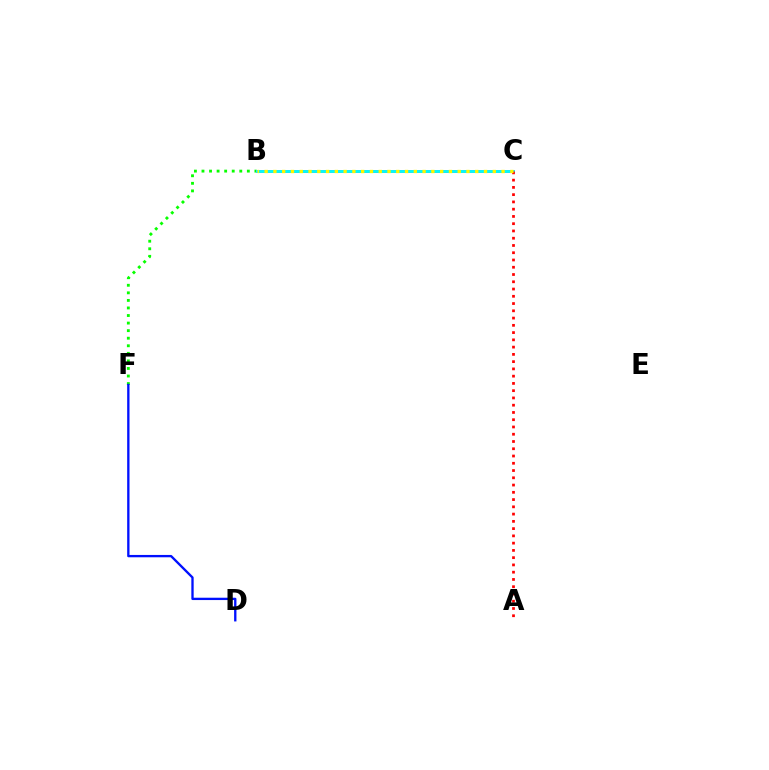{('B', 'F'): [{'color': '#08ff00', 'line_style': 'dotted', 'thickness': 2.05}], ('B', 'C'): [{'color': '#ee00ff', 'line_style': 'solid', 'thickness': 2.0}, {'color': '#00fff6', 'line_style': 'solid', 'thickness': 2.03}, {'color': '#fcf500', 'line_style': 'dotted', 'thickness': 2.38}], ('A', 'C'): [{'color': '#ff0000', 'line_style': 'dotted', 'thickness': 1.97}], ('D', 'F'): [{'color': '#0010ff', 'line_style': 'solid', 'thickness': 1.68}]}